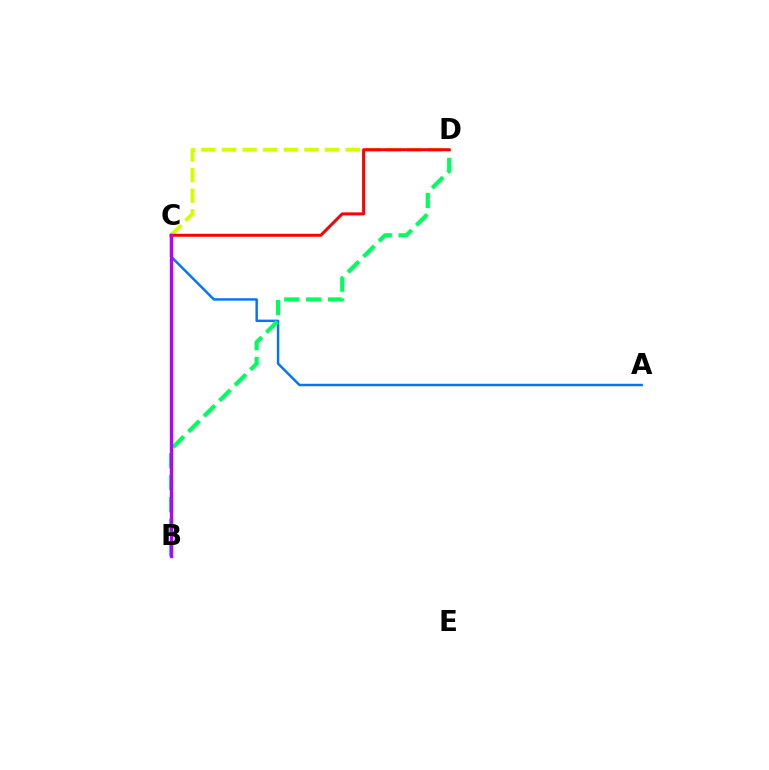{('A', 'C'): [{'color': '#0074ff', 'line_style': 'solid', 'thickness': 1.76}], ('B', 'D'): [{'color': '#00ff5c', 'line_style': 'dashed', 'thickness': 2.98}], ('C', 'D'): [{'color': '#d1ff00', 'line_style': 'dashed', 'thickness': 2.8}, {'color': '#ff0000', 'line_style': 'solid', 'thickness': 2.17}], ('B', 'C'): [{'color': '#b900ff', 'line_style': 'solid', 'thickness': 2.42}]}